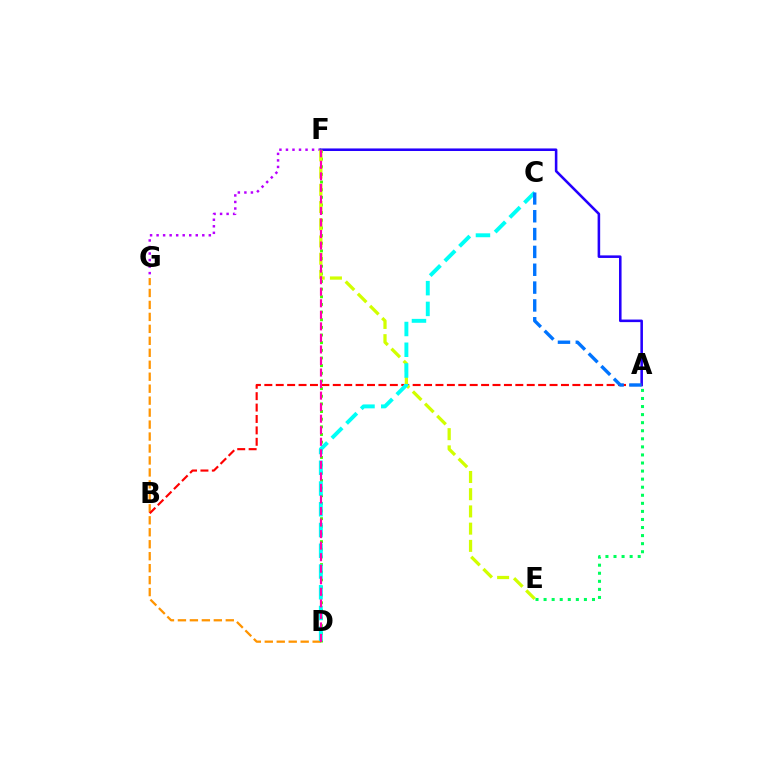{('F', 'G'): [{'color': '#b900ff', 'line_style': 'dotted', 'thickness': 1.77}], ('A', 'F'): [{'color': '#2500ff', 'line_style': 'solid', 'thickness': 1.85}], ('D', 'G'): [{'color': '#ff9400', 'line_style': 'dashed', 'thickness': 1.63}], ('D', 'F'): [{'color': '#3dff00', 'line_style': 'dotted', 'thickness': 2.08}, {'color': '#ff00ac', 'line_style': 'dashed', 'thickness': 1.57}], ('A', 'B'): [{'color': '#ff0000', 'line_style': 'dashed', 'thickness': 1.55}], ('E', 'F'): [{'color': '#d1ff00', 'line_style': 'dashed', 'thickness': 2.34}], ('C', 'D'): [{'color': '#00fff6', 'line_style': 'dashed', 'thickness': 2.82}], ('A', 'E'): [{'color': '#00ff5c', 'line_style': 'dotted', 'thickness': 2.19}], ('A', 'C'): [{'color': '#0074ff', 'line_style': 'dashed', 'thickness': 2.42}]}